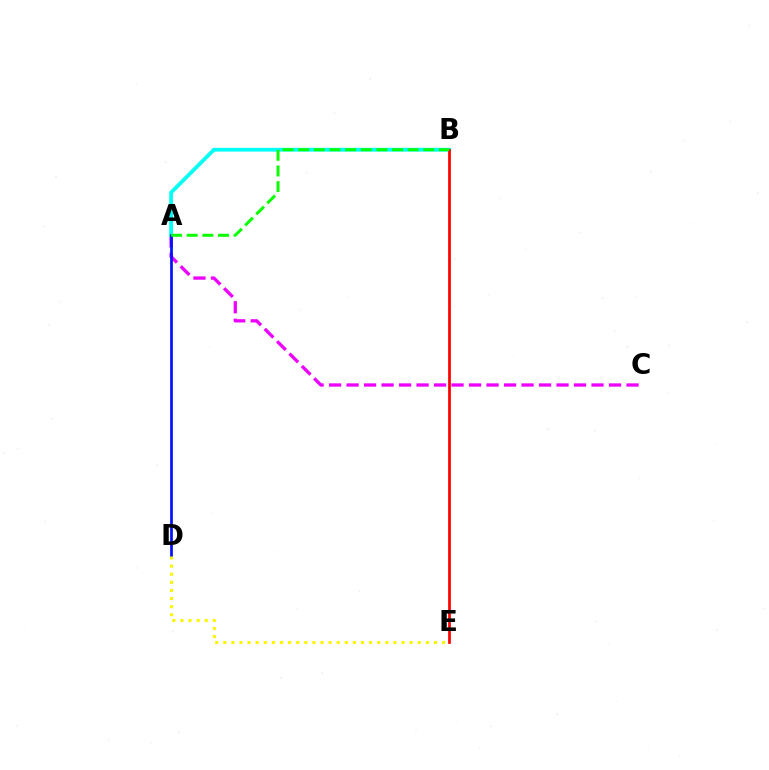{('A', 'C'): [{'color': '#ee00ff', 'line_style': 'dashed', 'thickness': 2.38}], ('A', 'B'): [{'color': '#00fff6', 'line_style': 'solid', 'thickness': 2.71}, {'color': '#08ff00', 'line_style': 'dashed', 'thickness': 2.12}], ('A', 'D'): [{'color': '#0010ff', 'line_style': 'solid', 'thickness': 1.95}], ('D', 'E'): [{'color': '#fcf500', 'line_style': 'dotted', 'thickness': 2.2}], ('B', 'E'): [{'color': '#ff0000', 'line_style': 'solid', 'thickness': 1.96}]}